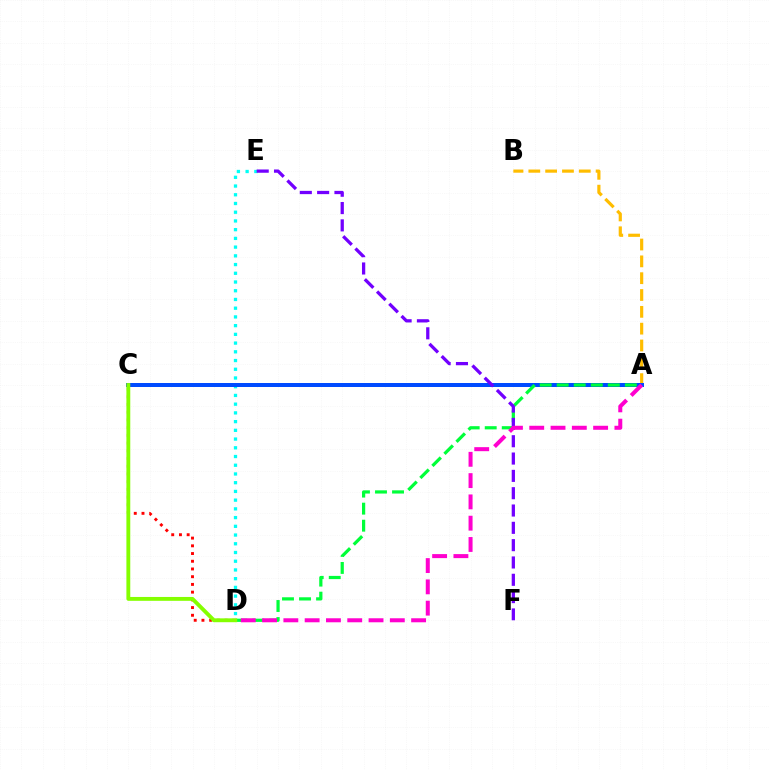{('D', 'E'): [{'color': '#00fff6', 'line_style': 'dotted', 'thickness': 2.37}], ('A', 'B'): [{'color': '#ffbd00', 'line_style': 'dashed', 'thickness': 2.29}], ('A', 'C'): [{'color': '#004bff', 'line_style': 'solid', 'thickness': 2.88}], ('C', 'D'): [{'color': '#ff0000', 'line_style': 'dotted', 'thickness': 2.1}, {'color': '#84ff00', 'line_style': 'solid', 'thickness': 2.78}], ('A', 'D'): [{'color': '#00ff39', 'line_style': 'dashed', 'thickness': 2.31}, {'color': '#ff00cf', 'line_style': 'dashed', 'thickness': 2.89}], ('E', 'F'): [{'color': '#7200ff', 'line_style': 'dashed', 'thickness': 2.35}]}